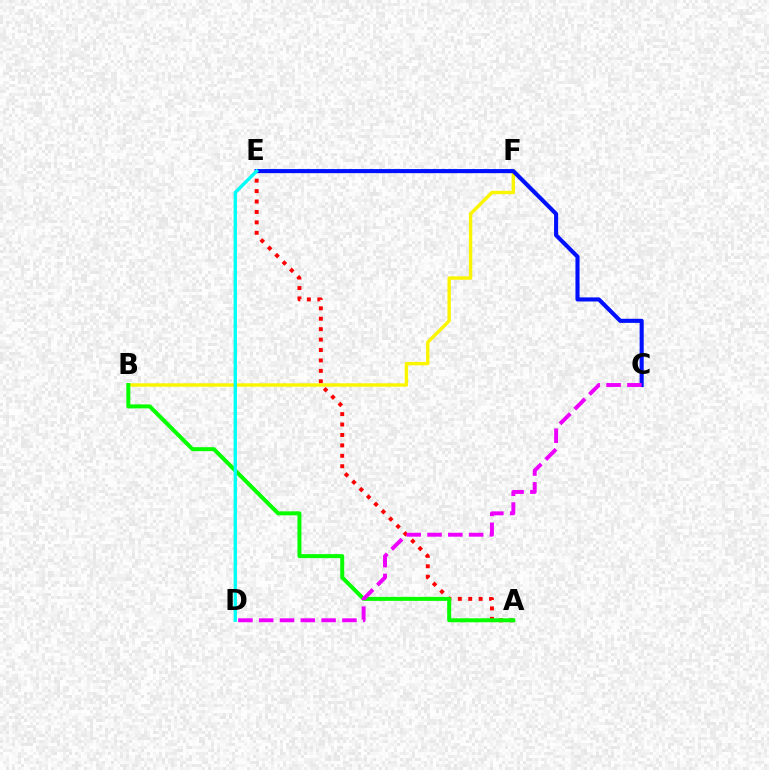{('A', 'E'): [{'color': '#ff0000', 'line_style': 'dotted', 'thickness': 2.83}], ('B', 'F'): [{'color': '#fcf500', 'line_style': 'solid', 'thickness': 2.45}], ('A', 'B'): [{'color': '#08ff00', 'line_style': 'solid', 'thickness': 2.87}], ('C', 'E'): [{'color': '#0010ff', 'line_style': 'solid', 'thickness': 2.95}], ('D', 'E'): [{'color': '#00fff6', 'line_style': 'solid', 'thickness': 2.38}], ('C', 'D'): [{'color': '#ee00ff', 'line_style': 'dashed', 'thickness': 2.83}]}